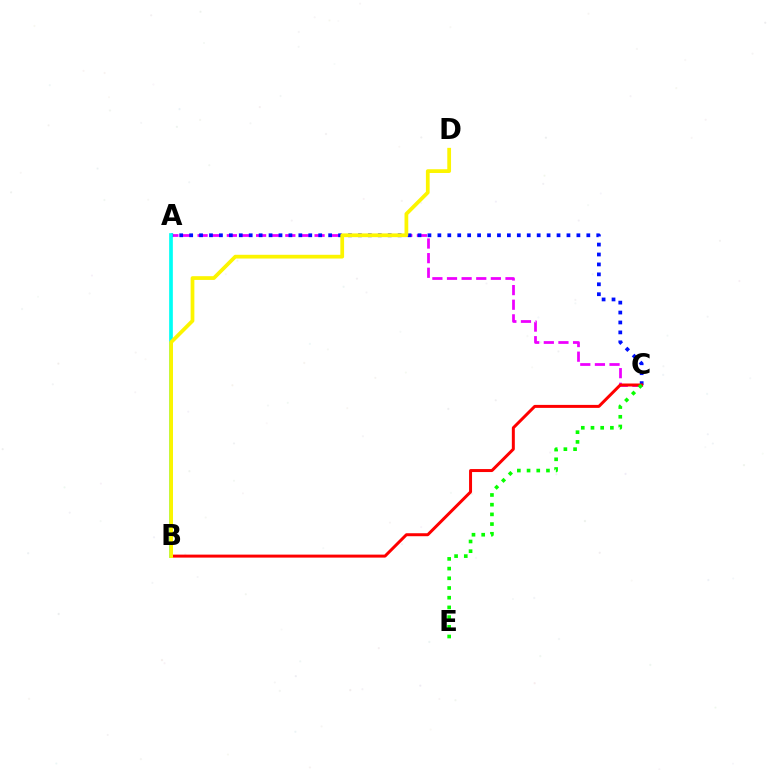{('A', 'C'): [{'color': '#ee00ff', 'line_style': 'dashed', 'thickness': 1.99}, {'color': '#0010ff', 'line_style': 'dotted', 'thickness': 2.7}], ('B', 'C'): [{'color': '#ff0000', 'line_style': 'solid', 'thickness': 2.15}], ('A', 'B'): [{'color': '#00fff6', 'line_style': 'solid', 'thickness': 2.66}], ('C', 'E'): [{'color': '#08ff00', 'line_style': 'dotted', 'thickness': 2.64}], ('B', 'D'): [{'color': '#fcf500', 'line_style': 'solid', 'thickness': 2.7}]}